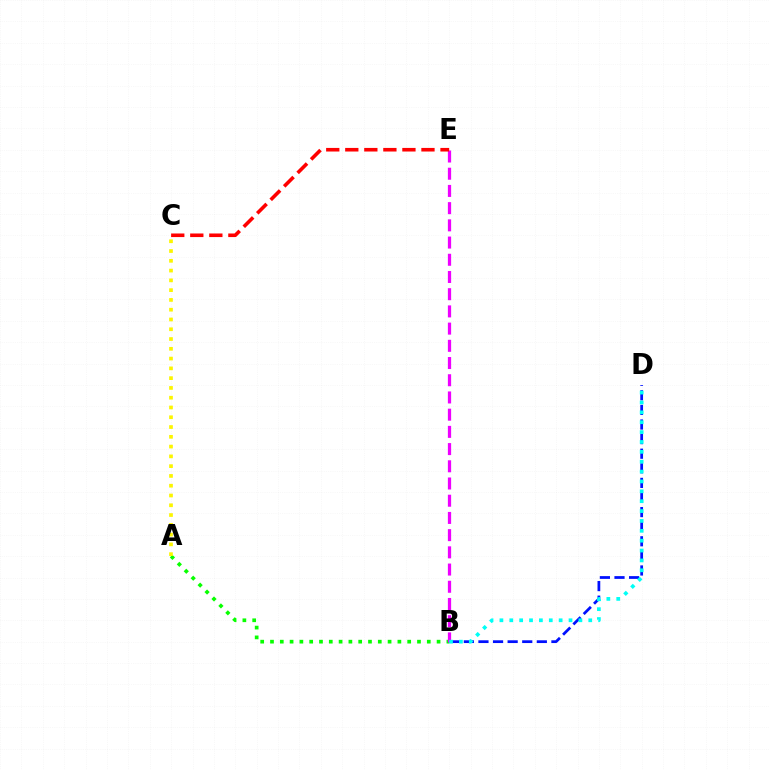{('A', 'B'): [{'color': '#08ff00', 'line_style': 'dotted', 'thickness': 2.66}], ('B', 'D'): [{'color': '#0010ff', 'line_style': 'dashed', 'thickness': 1.98}, {'color': '#00fff6', 'line_style': 'dotted', 'thickness': 2.68}], ('A', 'C'): [{'color': '#fcf500', 'line_style': 'dotted', 'thickness': 2.66}], ('B', 'E'): [{'color': '#ee00ff', 'line_style': 'dashed', 'thickness': 2.34}], ('C', 'E'): [{'color': '#ff0000', 'line_style': 'dashed', 'thickness': 2.59}]}